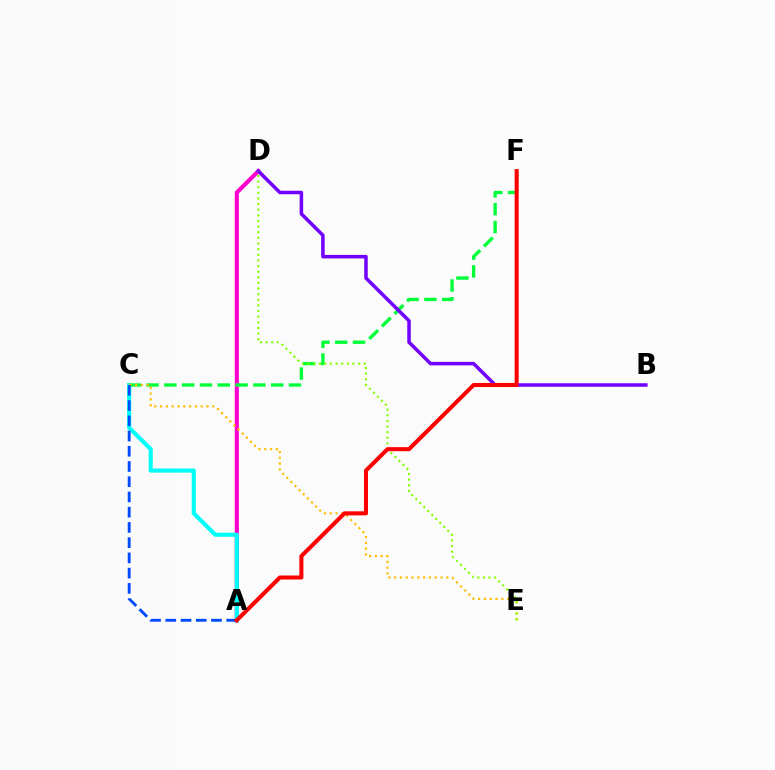{('A', 'D'): [{'color': '#ff00cf', 'line_style': 'solid', 'thickness': 2.96}], ('A', 'C'): [{'color': '#00fff6', 'line_style': 'solid', 'thickness': 2.97}, {'color': '#004bff', 'line_style': 'dashed', 'thickness': 2.07}], ('C', 'F'): [{'color': '#00ff39', 'line_style': 'dashed', 'thickness': 2.42}], ('B', 'D'): [{'color': '#7200ff', 'line_style': 'solid', 'thickness': 2.53}], ('C', 'E'): [{'color': '#ffbd00', 'line_style': 'dotted', 'thickness': 1.58}], ('D', 'E'): [{'color': '#84ff00', 'line_style': 'dotted', 'thickness': 1.53}], ('A', 'F'): [{'color': '#ff0000', 'line_style': 'solid', 'thickness': 2.91}]}